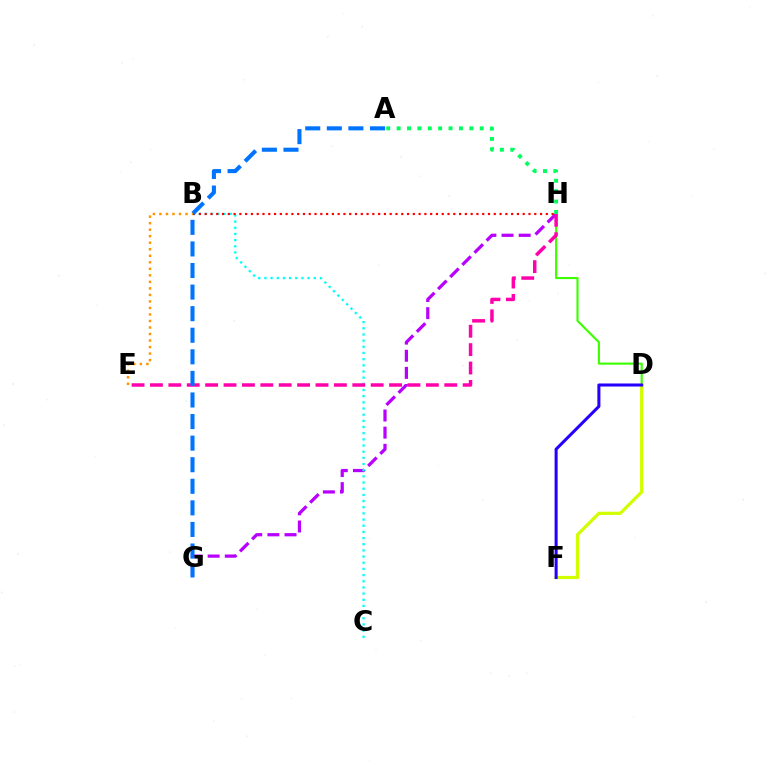{('G', 'H'): [{'color': '#b900ff', 'line_style': 'dashed', 'thickness': 2.33}], ('B', 'C'): [{'color': '#00fff6', 'line_style': 'dotted', 'thickness': 1.68}], ('D', 'H'): [{'color': '#3dff00', 'line_style': 'solid', 'thickness': 1.54}], ('B', 'H'): [{'color': '#ff0000', 'line_style': 'dotted', 'thickness': 1.57}], ('E', 'H'): [{'color': '#ff00ac', 'line_style': 'dashed', 'thickness': 2.5}], ('A', 'H'): [{'color': '#00ff5c', 'line_style': 'dotted', 'thickness': 2.82}], ('D', 'F'): [{'color': '#d1ff00', 'line_style': 'solid', 'thickness': 2.32}, {'color': '#2500ff', 'line_style': 'solid', 'thickness': 2.19}], ('A', 'G'): [{'color': '#0074ff', 'line_style': 'dashed', 'thickness': 2.93}], ('B', 'E'): [{'color': '#ff9400', 'line_style': 'dotted', 'thickness': 1.77}]}